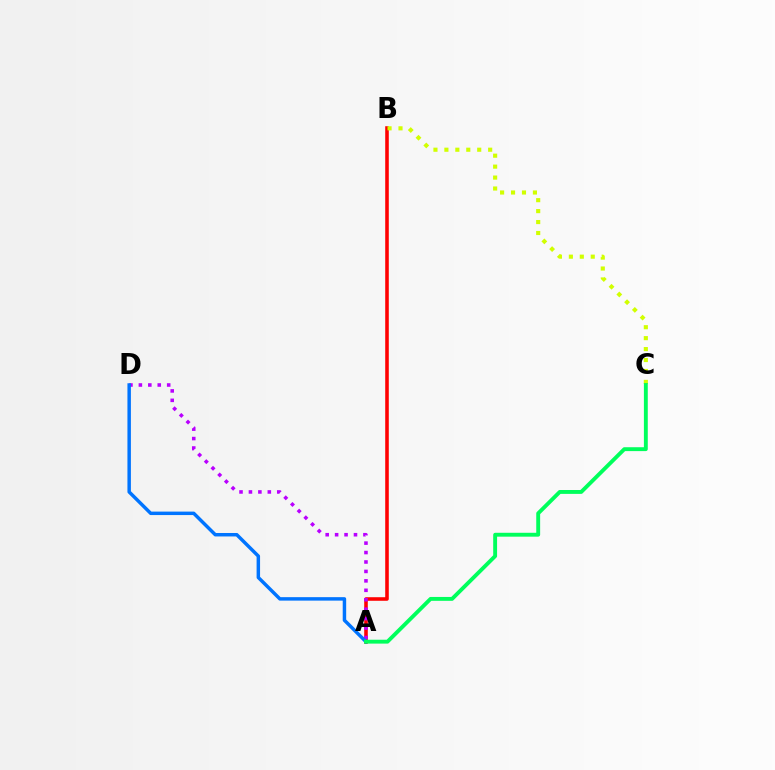{('A', 'B'): [{'color': '#ff0000', 'line_style': 'solid', 'thickness': 2.57}], ('A', 'D'): [{'color': '#b900ff', 'line_style': 'dotted', 'thickness': 2.56}, {'color': '#0074ff', 'line_style': 'solid', 'thickness': 2.49}], ('B', 'C'): [{'color': '#d1ff00', 'line_style': 'dotted', 'thickness': 2.97}], ('A', 'C'): [{'color': '#00ff5c', 'line_style': 'solid', 'thickness': 2.79}]}